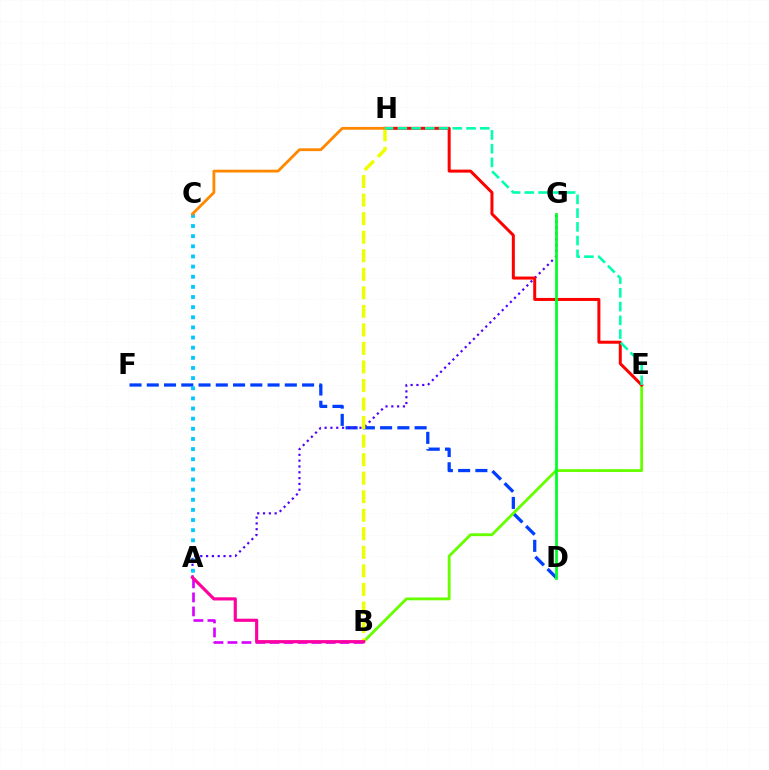{('D', 'F'): [{'color': '#003fff', 'line_style': 'dashed', 'thickness': 2.34}], ('A', 'B'): [{'color': '#d600ff', 'line_style': 'dashed', 'thickness': 1.9}, {'color': '#ff00a0', 'line_style': 'solid', 'thickness': 2.27}], ('B', 'E'): [{'color': '#66ff00', 'line_style': 'solid', 'thickness': 2.05}], ('A', 'G'): [{'color': '#4f00ff', 'line_style': 'dotted', 'thickness': 1.58}], ('E', 'H'): [{'color': '#ff0000', 'line_style': 'solid', 'thickness': 2.16}, {'color': '#00ffaf', 'line_style': 'dashed', 'thickness': 1.87}], ('A', 'C'): [{'color': '#00c7ff', 'line_style': 'dotted', 'thickness': 2.75}], ('D', 'G'): [{'color': '#00ff27', 'line_style': 'solid', 'thickness': 1.98}], ('B', 'H'): [{'color': '#eeff00', 'line_style': 'dashed', 'thickness': 2.52}], ('C', 'H'): [{'color': '#ff8800', 'line_style': 'solid', 'thickness': 2.01}]}